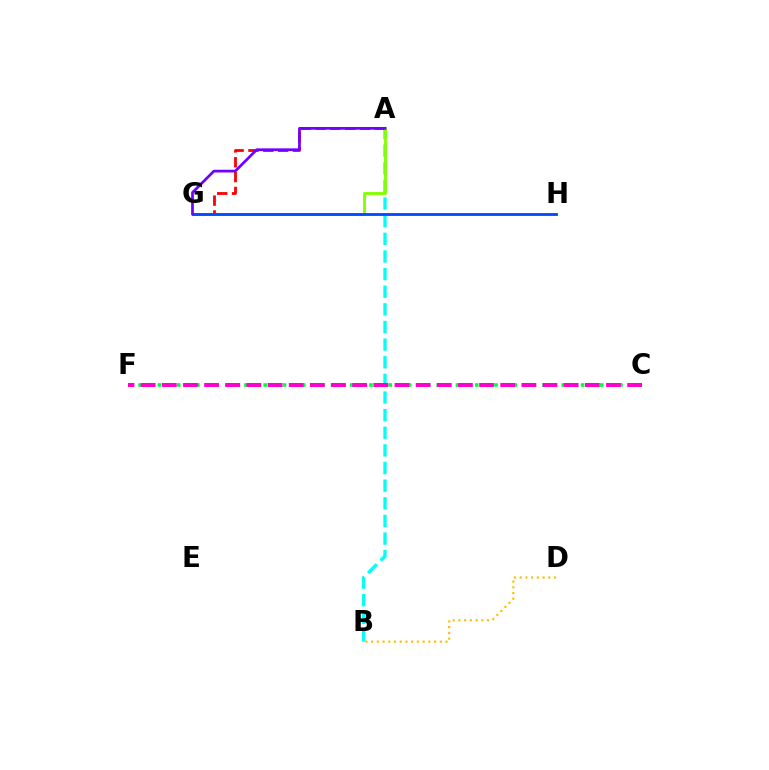{('A', 'B'): [{'color': '#00fff6', 'line_style': 'dashed', 'thickness': 2.4}], ('A', 'G'): [{'color': '#ff0000', 'line_style': 'dashed', 'thickness': 2.02}, {'color': '#84ff00', 'line_style': 'solid', 'thickness': 2.07}, {'color': '#7200ff', 'line_style': 'solid', 'thickness': 1.96}], ('G', 'H'): [{'color': '#004bff', 'line_style': 'solid', 'thickness': 2.05}], ('B', 'D'): [{'color': '#ffbd00', 'line_style': 'dotted', 'thickness': 1.55}], ('C', 'F'): [{'color': '#00ff39', 'line_style': 'dotted', 'thickness': 2.61}, {'color': '#ff00cf', 'line_style': 'dashed', 'thickness': 2.87}]}